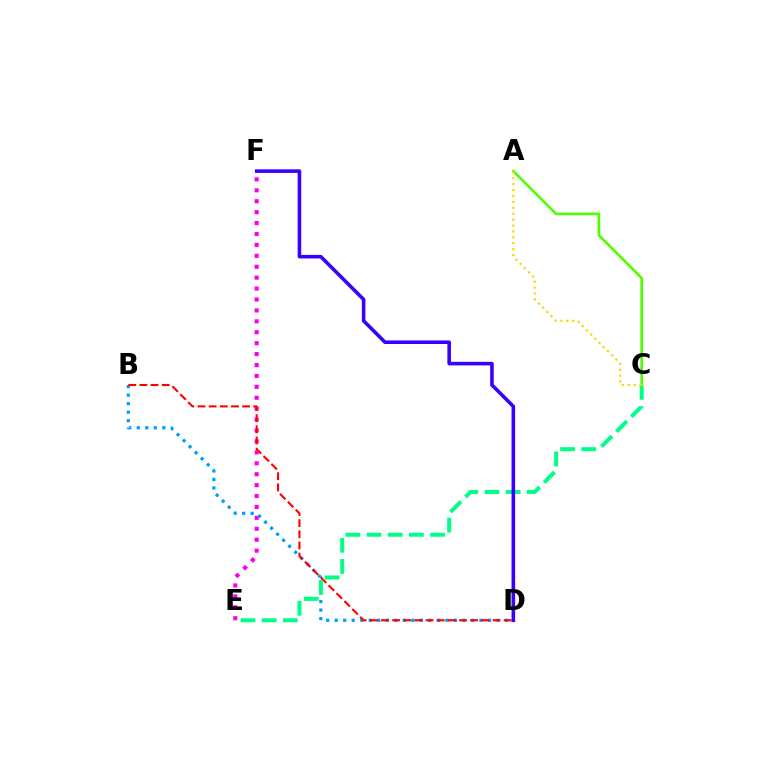{('E', 'F'): [{'color': '#ff00ed', 'line_style': 'dotted', 'thickness': 2.97}], ('B', 'D'): [{'color': '#009eff', 'line_style': 'dotted', 'thickness': 2.31}, {'color': '#ff0000', 'line_style': 'dashed', 'thickness': 1.52}], ('C', 'E'): [{'color': '#00ff86', 'line_style': 'dashed', 'thickness': 2.88}], ('A', 'C'): [{'color': '#4fff00', 'line_style': 'solid', 'thickness': 1.9}, {'color': '#ffd500', 'line_style': 'dotted', 'thickness': 1.61}], ('D', 'F'): [{'color': '#3700ff', 'line_style': 'solid', 'thickness': 2.58}]}